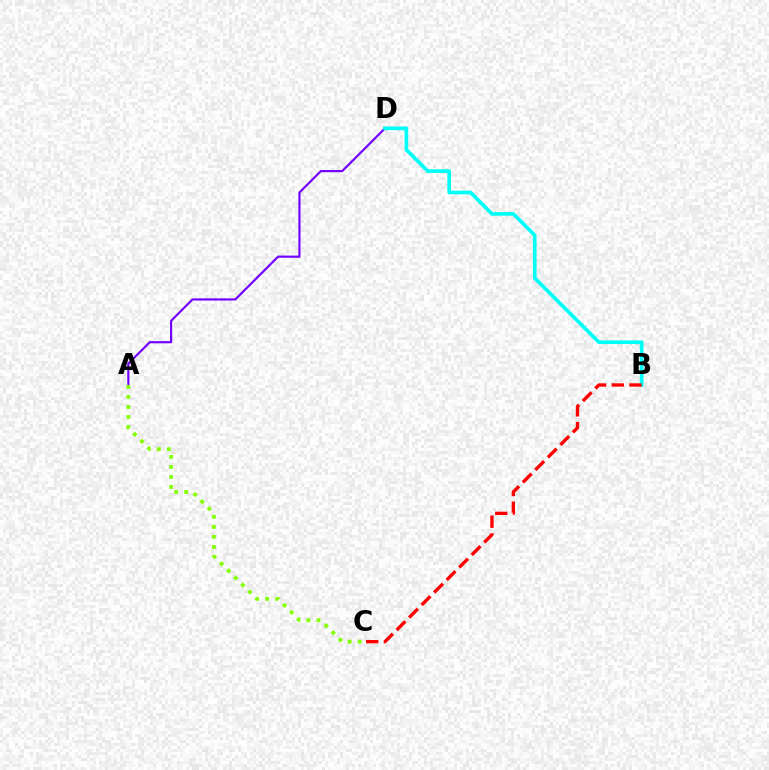{('A', 'D'): [{'color': '#7200ff', 'line_style': 'solid', 'thickness': 1.56}], ('A', 'C'): [{'color': '#84ff00', 'line_style': 'dotted', 'thickness': 2.72}], ('B', 'D'): [{'color': '#00fff6', 'line_style': 'solid', 'thickness': 2.63}], ('B', 'C'): [{'color': '#ff0000', 'line_style': 'dashed', 'thickness': 2.41}]}